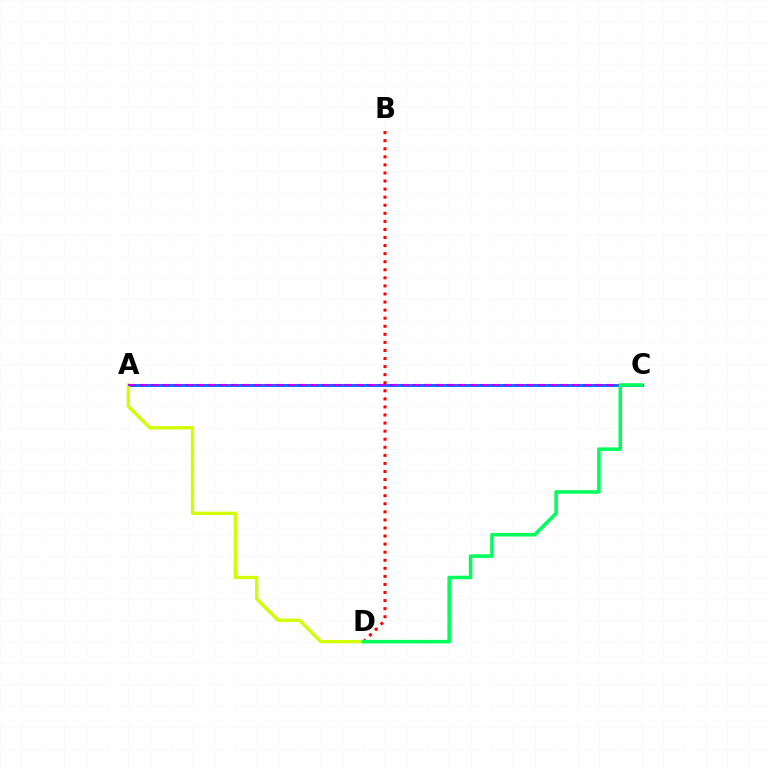{('A', 'C'): [{'color': '#0074ff', 'line_style': 'solid', 'thickness': 2.11}, {'color': '#b900ff', 'line_style': 'dashed', 'thickness': 1.55}], ('A', 'D'): [{'color': '#d1ff00', 'line_style': 'solid', 'thickness': 2.38}], ('B', 'D'): [{'color': '#ff0000', 'line_style': 'dotted', 'thickness': 2.19}], ('C', 'D'): [{'color': '#00ff5c', 'line_style': 'solid', 'thickness': 2.56}]}